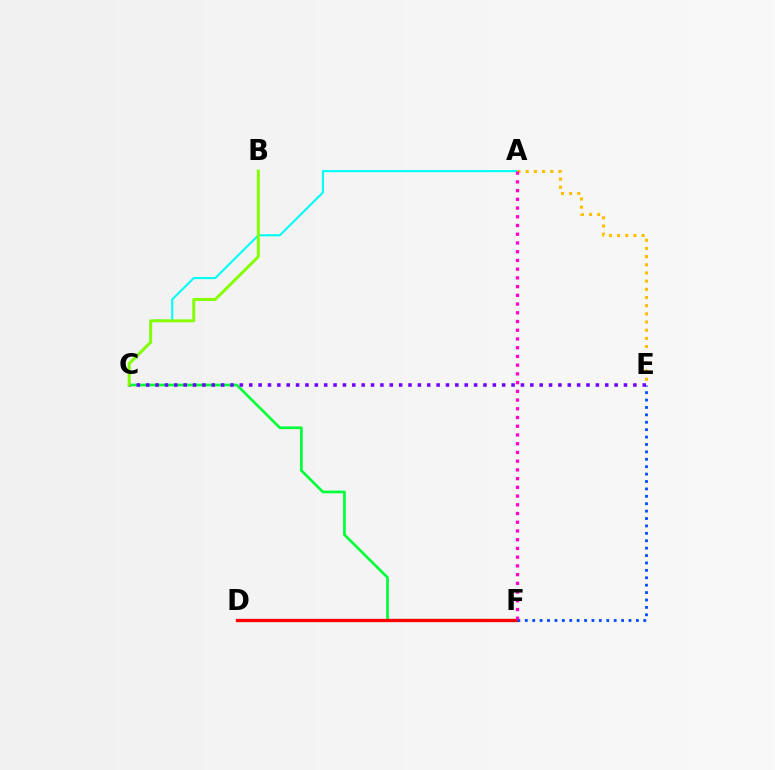{('A', 'C'): [{'color': '#00fff6', 'line_style': 'solid', 'thickness': 1.5}], ('C', 'F'): [{'color': '#00ff39', 'line_style': 'solid', 'thickness': 1.94}], ('D', 'F'): [{'color': '#ff0000', 'line_style': 'solid', 'thickness': 2.39}], ('E', 'F'): [{'color': '#004bff', 'line_style': 'dotted', 'thickness': 2.01}], ('C', 'E'): [{'color': '#7200ff', 'line_style': 'dotted', 'thickness': 2.55}], ('B', 'C'): [{'color': '#84ff00', 'line_style': 'solid', 'thickness': 2.12}], ('A', 'E'): [{'color': '#ffbd00', 'line_style': 'dotted', 'thickness': 2.22}], ('A', 'F'): [{'color': '#ff00cf', 'line_style': 'dotted', 'thickness': 2.37}]}